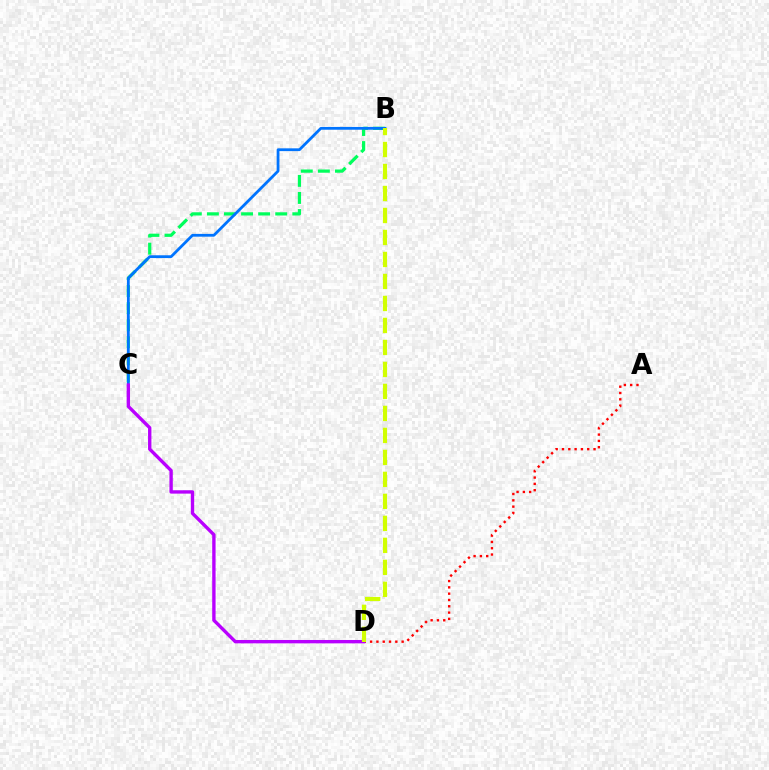{('B', 'C'): [{'color': '#00ff5c', 'line_style': 'dashed', 'thickness': 2.32}, {'color': '#0074ff', 'line_style': 'solid', 'thickness': 2.0}], ('A', 'D'): [{'color': '#ff0000', 'line_style': 'dotted', 'thickness': 1.71}], ('C', 'D'): [{'color': '#b900ff', 'line_style': 'solid', 'thickness': 2.42}], ('B', 'D'): [{'color': '#d1ff00', 'line_style': 'dashed', 'thickness': 2.99}]}